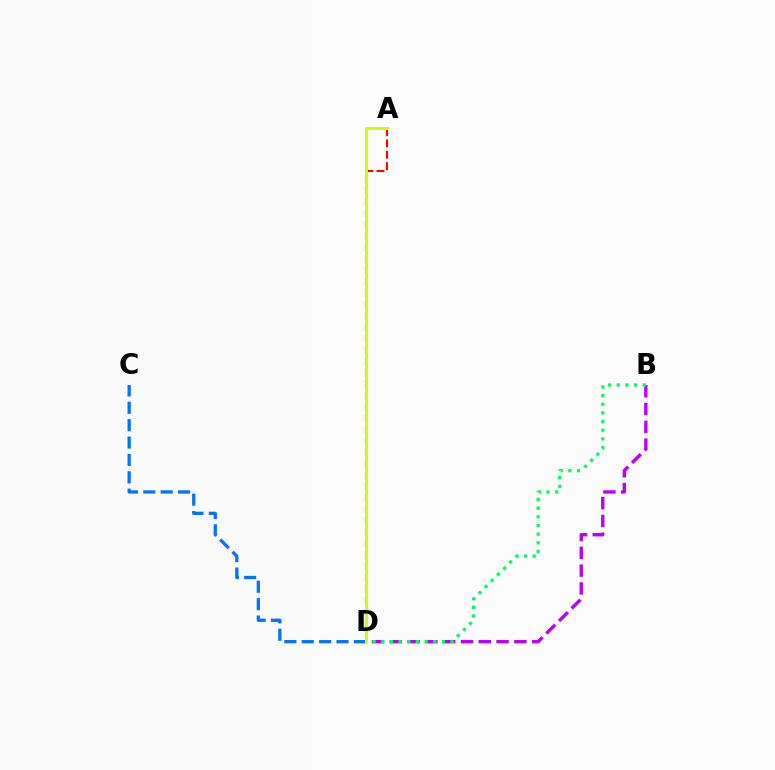{('B', 'D'): [{'color': '#b900ff', 'line_style': 'dashed', 'thickness': 2.42}, {'color': '#00ff5c', 'line_style': 'dotted', 'thickness': 2.35}], ('A', 'D'): [{'color': '#ff0000', 'line_style': 'dashed', 'thickness': 1.55}, {'color': '#d1ff00', 'line_style': 'solid', 'thickness': 2.13}], ('C', 'D'): [{'color': '#0074ff', 'line_style': 'dashed', 'thickness': 2.36}]}